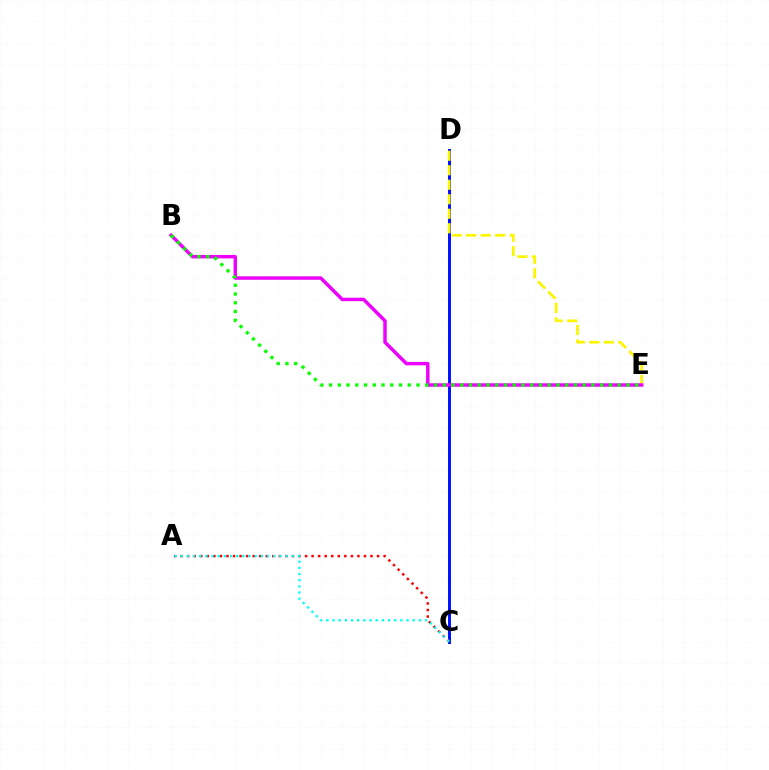{('C', 'D'): [{'color': '#0010ff', 'line_style': 'solid', 'thickness': 2.13}], ('D', 'E'): [{'color': '#fcf500', 'line_style': 'dashed', 'thickness': 1.97}], ('B', 'E'): [{'color': '#ee00ff', 'line_style': 'solid', 'thickness': 2.49}, {'color': '#08ff00', 'line_style': 'dotted', 'thickness': 2.38}], ('A', 'C'): [{'color': '#ff0000', 'line_style': 'dotted', 'thickness': 1.78}, {'color': '#00fff6', 'line_style': 'dotted', 'thickness': 1.68}]}